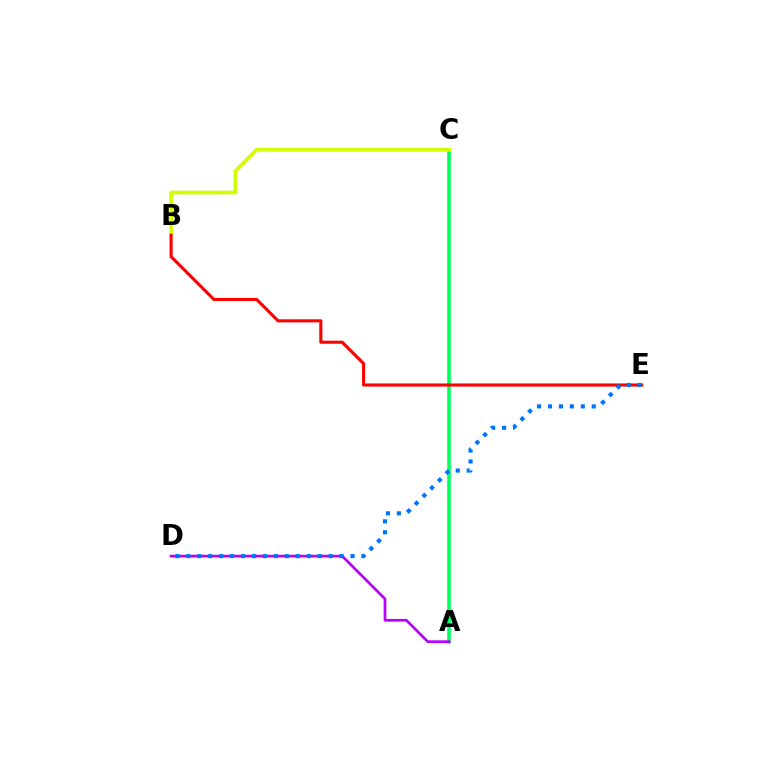{('A', 'C'): [{'color': '#00ff5c', 'line_style': 'solid', 'thickness': 2.6}], ('B', 'C'): [{'color': '#d1ff00', 'line_style': 'solid', 'thickness': 2.64}], ('B', 'E'): [{'color': '#ff0000', 'line_style': 'solid', 'thickness': 2.22}], ('A', 'D'): [{'color': '#b900ff', 'line_style': 'solid', 'thickness': 1.94}], ('D', 'E'): [{'color': '#0074ff', 'line_style': 'dotted', 'thickness': 2.97}]}